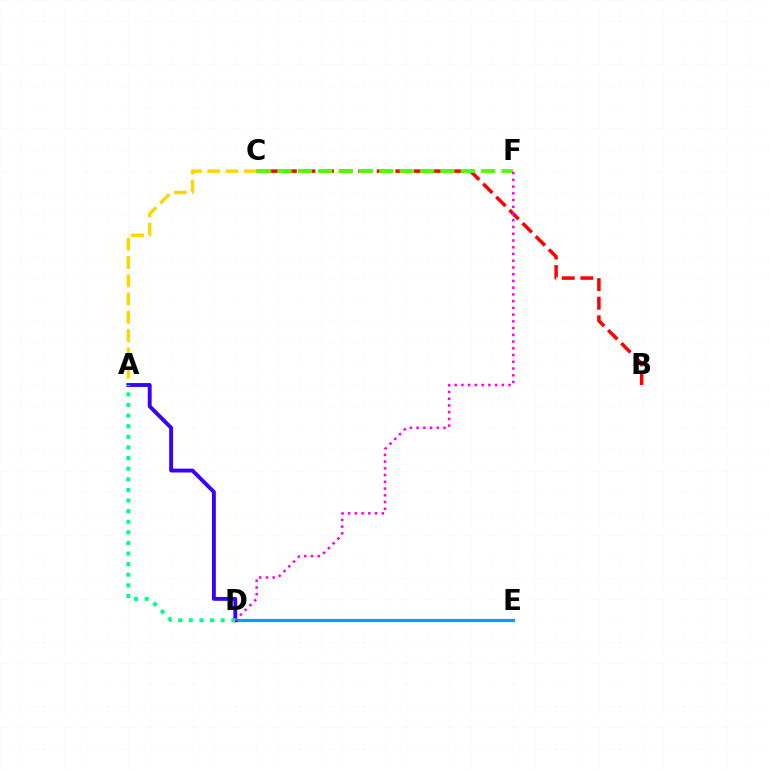{('A', 'C'): [{'color': '#ffd500', 'line_style': 'dashed', 'thickness': 2.48}], ('B', 'C'): [{'color': '#ff0000', 'line_style': 'dashed', 'thickness': 2.53}], ('C', 'F'): [{'color': '#4fff00', 'line_style': 'dashed', 'thickness': 2.77}], ('D', 'E'): [{'color': '#009eff', 'line_style': 'solid', 'thickness': 2.29}], ('A', 'D'): [{'color': '#3700ff', 'line_style': 'solid', 'thickness': 2.78}, {'color': '#00ff86', 'line_style': 'dotted', 'thickness': 2.88}], ('D', 'F'): [{'color': '#ff00ed', 'line_style': 'dotted', 'thickness': 1.83}]}